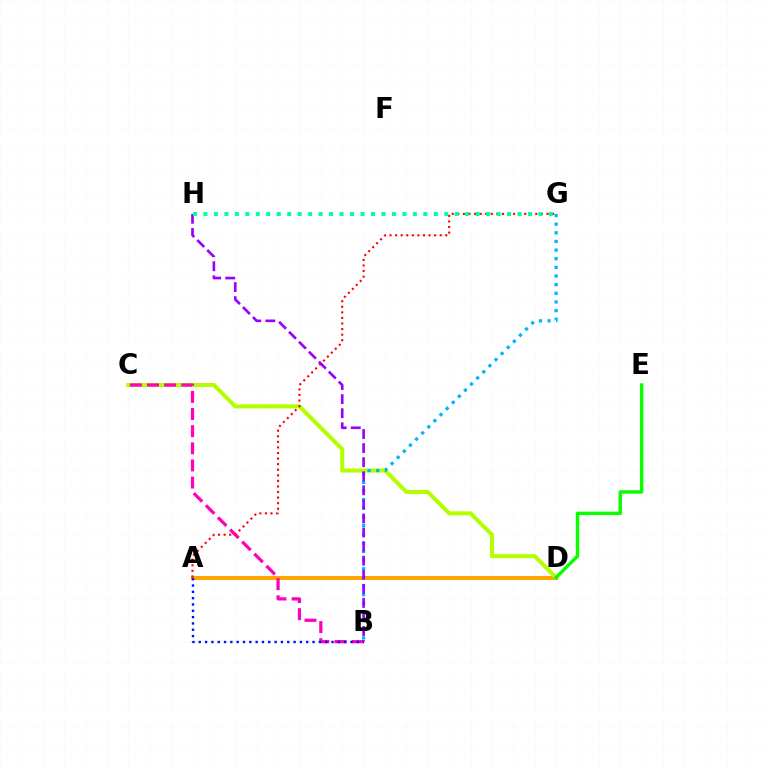{('A', 'D'): [{'color': '#ffa500', 'line_style': 'solid', 'thickness': 2.89}], ('C', 'D'): [{'color': '#b3ff00', 'line_style': 'solid', 'thickness': 2.92}], ('B', 'C'): [{'color': '#ff00bd', 'line_style': 'dashed', 'thickness': 2.33}], ('B', 'G'): [{'color': '#00b5ff', 'line_style': 'dotted', 'thickness': 2.35}], ('D', 'E'): [{'color': '#08ff00', 'line_style': 'solid', 'thickness': 2.45}], ('A', 'B'): [{'color': '#0010ff', 'line_style': 'dotted', 'thickness': 1.72}], ('A', 'G'): [{'color': '#ff0000', 'line_style': 'dotted', 'thickness': 1.51}], ('B', 'H'): [{'color': '#9b00ff', 'line_style': 'dashed', 'thickness': 1.91}], ('G', 'H'): [{'color': '#00ff9d', 'line_style': 'dotted', 'thickness': 2.84}]}